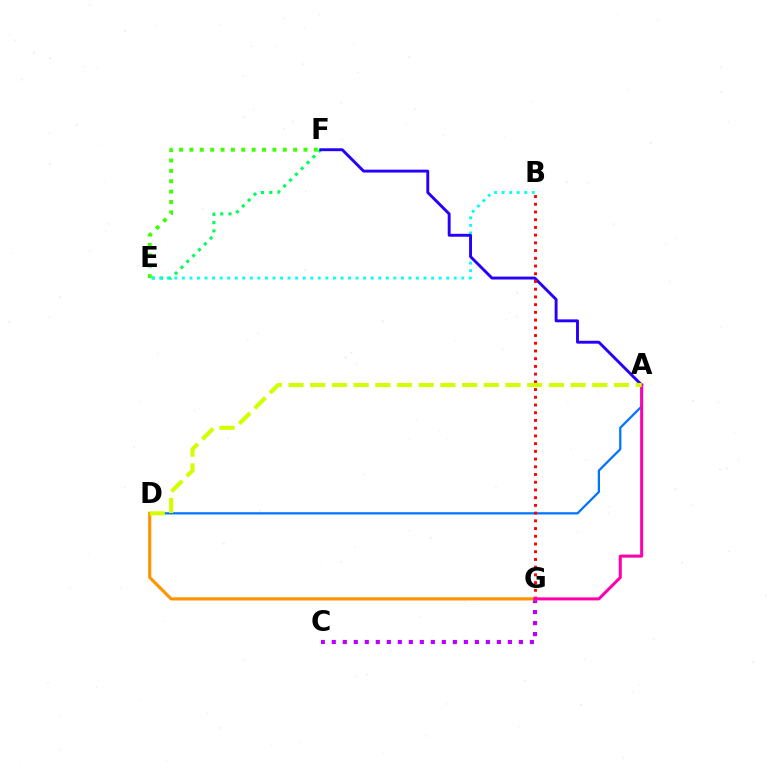{('C', 'G'): [{'color': '#b900ff', 'line_style': 'dotted', 'thickness': 2.99}], ('A', 'D'): [{'color': '#0074ff', 'line_style': 'solid', 'thickness': 1.62}, {'color': '#d1ff00', 'line_style': 'dashed', 'thickness': 2.95}], ('E', 'F'): [{'color': '#00ff5c', 'line_style': 'dotted', 'thickness': 2.25}, {'color': '#3dff00', 'line_style': 'dotted', 'thickness': 2.82}], ('B', 'E'): [{'color': '#00fff6', 'line_style': 'dotted', 'thickness': 2.05}], ('A', 'F'): [{'color': '#2500ff', 'line_style': 'solid', 'thickness': 2.09}], ('B', 'G'): [{'color': '#ff0000', 'line_style': 'dotted', 'thickness': 2.1}], ('D', 'G'): [{'color': '#ff9400', 'line_style': 'solid', 'thickness': 2.27}], ('A', 'G'): [{'color': '#ff00ac', 'line_style': 'solid', 'thickness': 2.18}]}